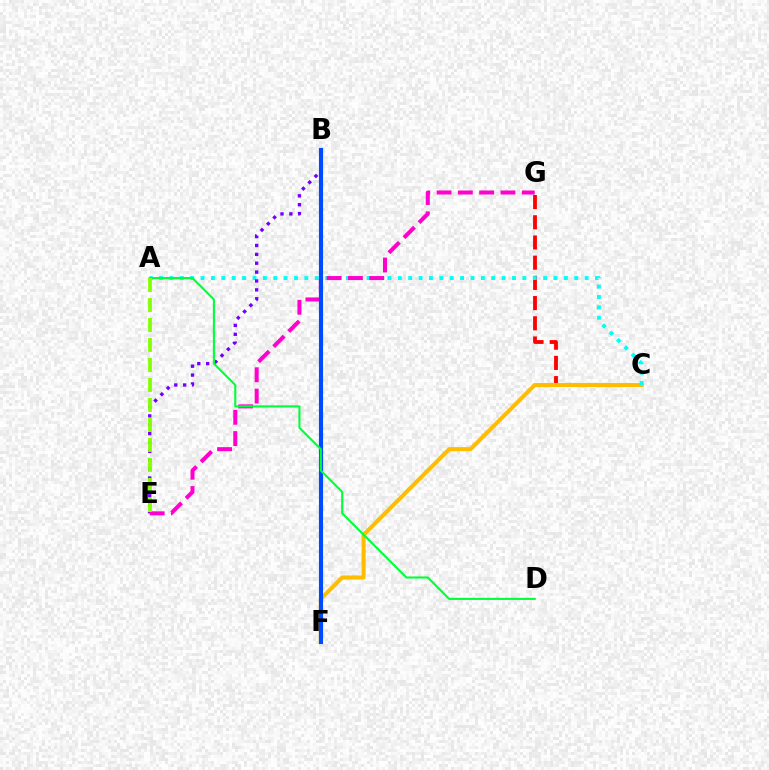{('C', 'G'): [{'color': '#ff0000', 'line_style': 'dashed', 'thickness': 2.75}], ('C', 'F'): [{'color': '#ffbd00', 'line_style': 'solid', 'thickness': 2.93}], ('A', 'C'): [{'color': '#00fff6', 'line_style': 'dotted', 'thickness': 2.82}], ('B', 'E'): [{'color': '#7200ff', 'line_style': 'dotted', 'thickness': 2.41}], ('E', 'G'): [{'color': '#ff00cf', 'line_style': 'dashed', 'thickness': 2.89}], ('B', 'F'): [{'color': '#004bff', 'line_style': 'solid', 'thickness': 2.97}], ('A', 'D'): [{'color': '#00ff39', 'line_style': 'solid', 'thickness': 1.51}], ('A', 'E'): [{'color': '#84ff00', 'line_style': 'dashed', 'thickness': 2.72}]}